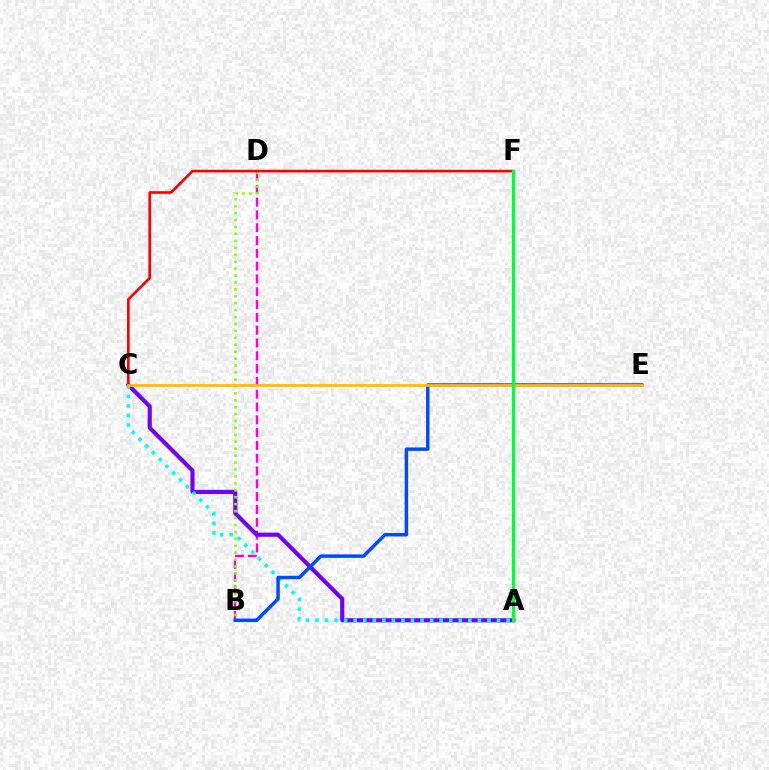{('B', 'D'): [{'color': '#ff00cf', 'line_style': 'dashed', 'thickness': 1.74}, {'color': '#84ff00', 'line_style': 'dotted', 'thickness': 1.88}], ('A', 'C'): [{'color': '#7200ff', 'line_style': 'solid', 'thickness': 2.98}, {'color': '#00fff6', 'line_style': 'dotted', 'thickness': 2.6}], ('C', 'F'): [{'color': '#ff0000', 'line_style': 'solid', 'thickness': 1.9}], ('B', 'E'): [{'color': '#004bff', 'line_style': 'solid', 'thickness': 2.5}], ('C', 'E'): [{'color': '#ffbd00', 'line_style': 'solid', 'thickness': 2.0}], ('A', 'F'): [{'color': '#00ff39', 'line_style': 'solid', 'thickness': 2.29}]}